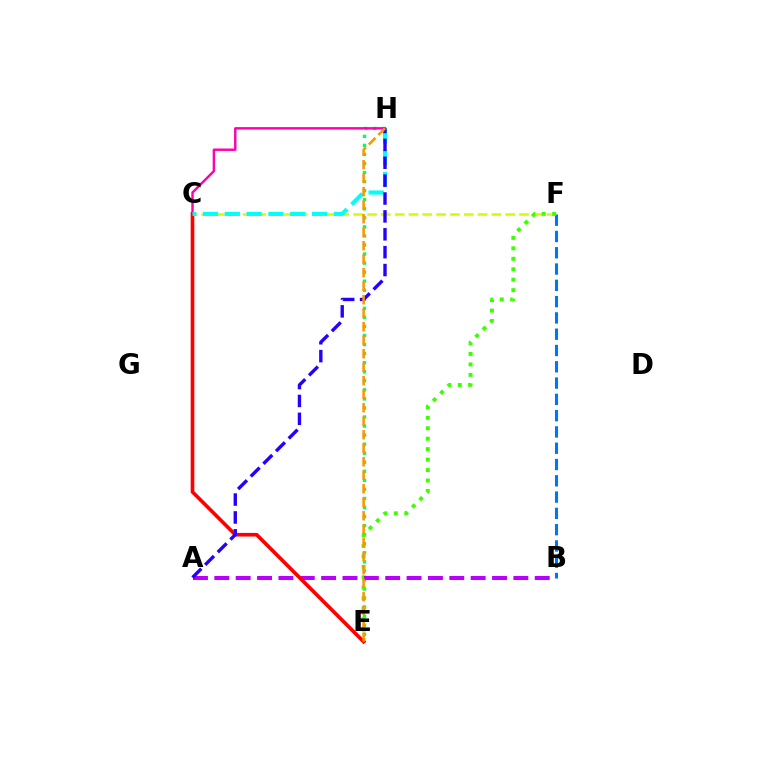{('E', 'H'): [{'color': '#00ff5c', 'line_style': 'dotted', 'thickness': 2.46}, {'color': '#ff9400', 'line_style': 'dashed', 'thickness': 1.83}], ('C', 'F'): [{'color': '#d1ff00', 'line_style': 'dashed', 'thickness': 1.88}], ('B', 'F'): [{'color': '#0074ff', 'line_style': 'dashed', 'thickness': 2.21}], ('E', 'F'): [{'color': '#3dff00', 'line_style': 'dotted', 'thickness': 2.84}], ('C', 'H'): [{'color': '#ff00ac', 'line_style': 'solid', 'thickness': 1.75}, {'color': '#00fff6', 'line_style': 'dashed', 'thickness': 2.96}], ('A', 'B'): [{'color': '#b900ff', 'line_style': 'dashed', 'thickness': 2.9}], ('C', 'E'): [{'color': '#ff0000', 'line_style': 'solid', 'thickness': 2.62}], ('A', 'H'): [{'color': '#2500ff', 'line_style': 'dashed', 'thickness': 2.43}]}